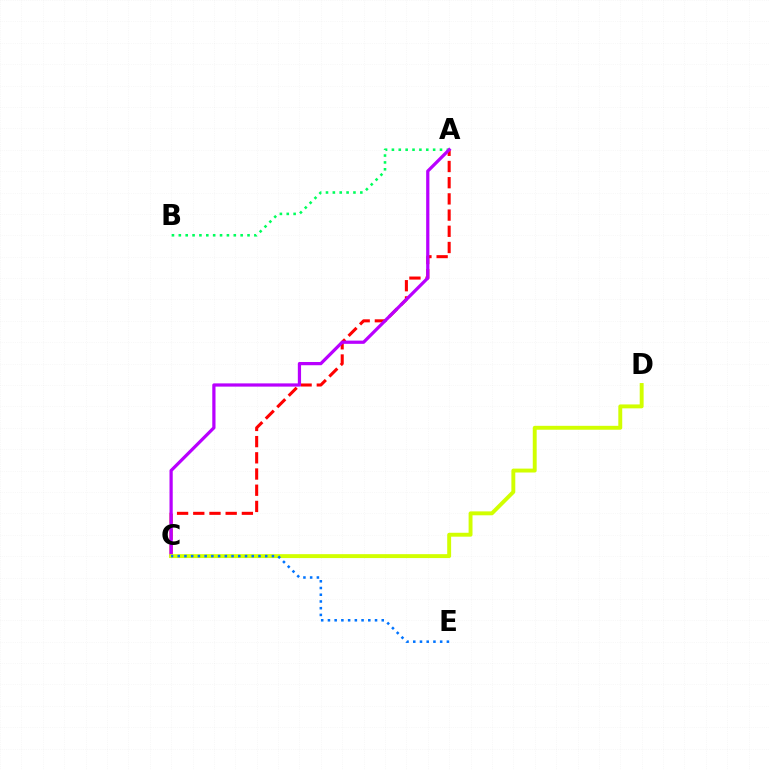{('A', 'C'): [{'color': '#ff0000', 'line_style': 'dashed', 'thickness': 2.2}, {'color': '#b900ff', 'line_style': 'solid', 'thickness': 2.33}], ('A', 'B'): [{'color': '#00ff5c', 'line_style': 'dotted', 'thickness': 1.87}], ('C', 'D'): [{'color': '#d1ff00', 'line_style': 'solid', 'thickness': 2.81}], ('C', 'E'): [{'color': '#0074ff', 'line_style': 'dotted', 'thickness': 1.83}]}